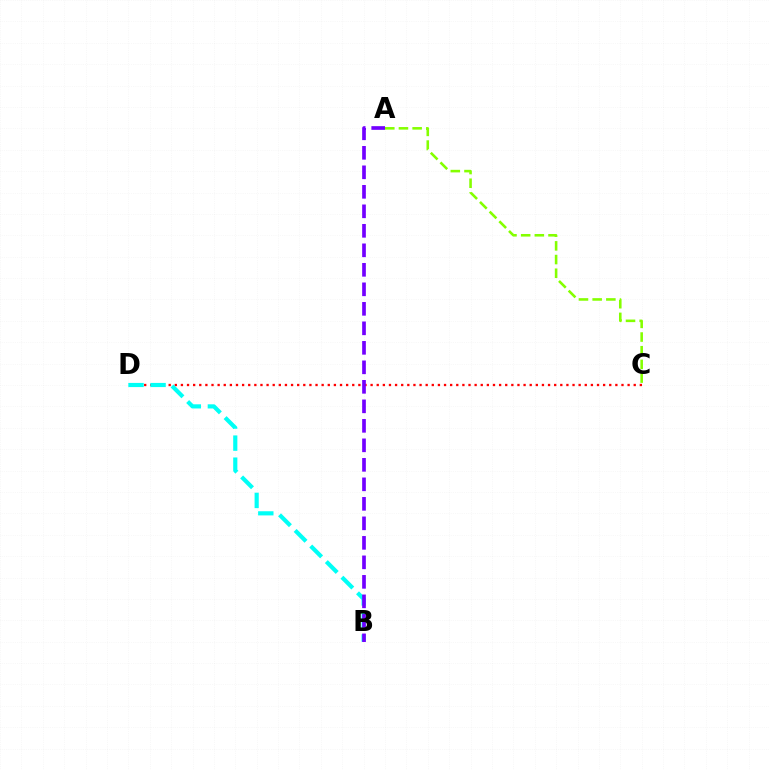{('C', 'D'): [{'color': '#ff0000', 'line_style': 'dotted', 'thickness': 1.66}], ('B', 'D'): [{'color': '#00fff6', 'line_style': 'dashed', 'thickness': 3.0}], ('A', 'C'): [{'color': '#84ff00', 'line_style': 'dashed', 'thickness': 1.86}], ('A', 'B'): [{'color': '#7200ff', 'line_style': 'dashed', 'thickness': 2.65}]}